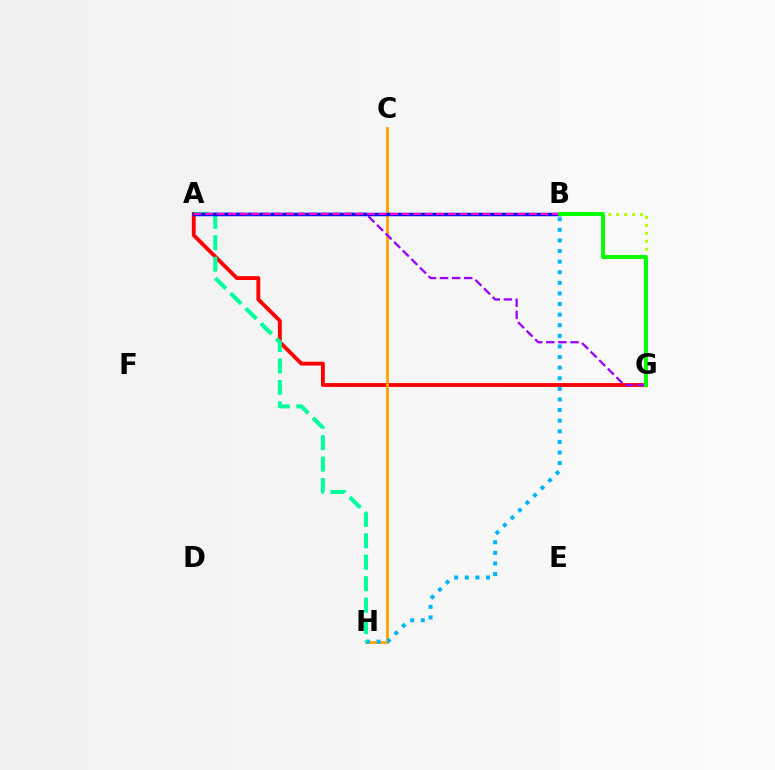{('B', 'G'): [{'color': '#b3ff00', 'line_style': 'dotted', 'thickness': 2.16}, {'color': '#08ff00', 'line_style': 'solid', 'thickness': 2.85}], ('A', 'G'): [{'color': '#ff0000', 'line_style': 'solid', 'thickness': 2.76}, {'color': '#9b00ff', 'line_style': 'dashed', 'thickness': 1.64}], ('C', 'H'): [{'color': '#ffa500', 'line_style': 'solid', 'thickness': 2.02}], ('B', 'H'): [{'color': '#00b5ff', 'line_style': 'dotted', 'thickness': 2.88}], ('A', 'H'): [{'color': '#00ff9d', 'line_style': 'dashed', 'thickness': 2.91}], ('A', 'B'): [{'color': '#0010ff', 'line_style': 'solid', 'thickness': 2.51}, {'color': '#ff00bd', 'line_style': 'dashed', 'thickness': 1.57}]}